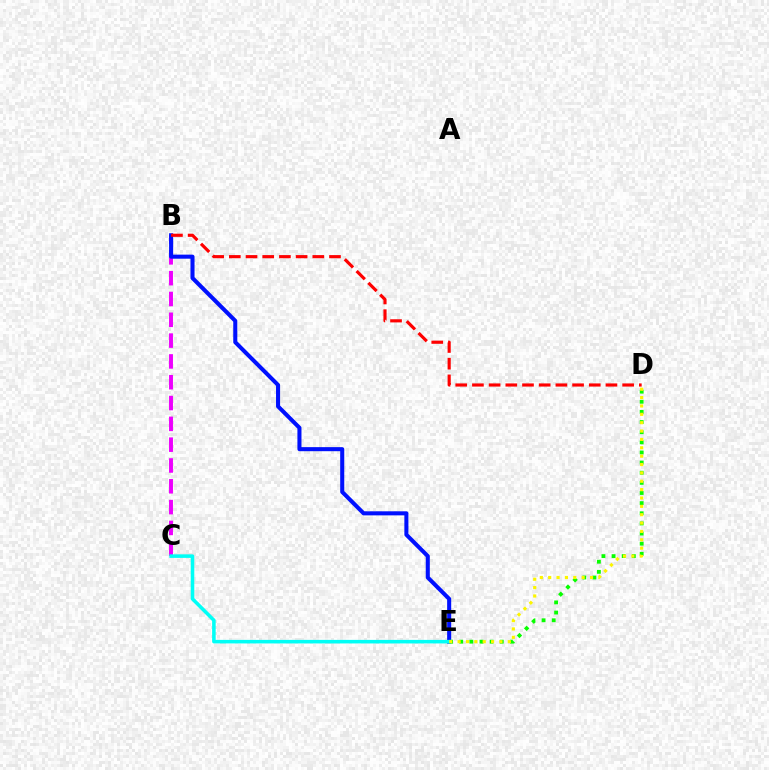{('B', 'C'): [{'color': '#ee00ff', 'line_style': 'dashed', 'thickness': 2.83}], ('B', 'E'): [{'color': '#0010ff', 'line_style': 'solid', 'thickness': 2.92}], ('D', 'E'): [{'color': '#08ff00', 'line_style': 'dotted', 'thickness': 2.75}, {'color': '#fcf500', 'line_style': 'dotted', 'thickness': 2.27}], ('C', 'E'): [{'color': '#00fff6', 'line_style': 'solid', 'thickness': 2.56}], ('B', 'D'): [{'color': '#ff0000', 'line_style': 'dashed', 'thickness': 2.27}]}